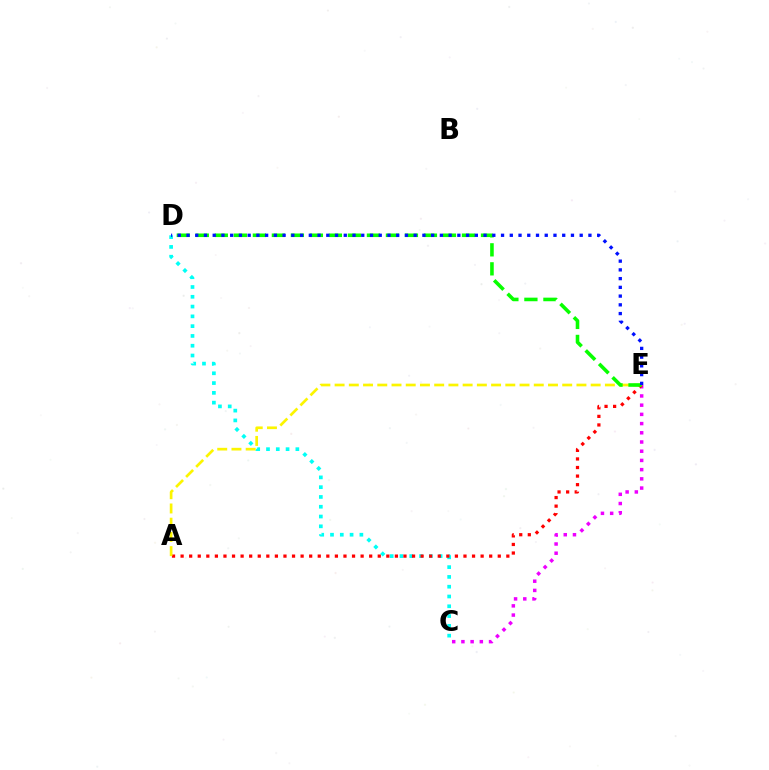{('C', 'D'): [{'color': '#00fff6', 'line_style': 'dotted', 'thickness': 2.66}], ('C', 'E'): [{'color': '#ee00ff', 'line_style': 'dotted', 'thickness': 2.5}], ('A', 'E'): [{'color': '#ff0000', 'line_style': 'dotted', 'thickness': 2.33}, {'color': '#fcf500', 'line_style': 'dashed', 'thickness': 1.93}], ('D', 'E'): [{'color': '#08ff00', 'line_style': 'dashed', 'thickness': 2.58}, {'color': '#0010ff', 'line_style': 'dotted', 'thickness': 2.37}]}